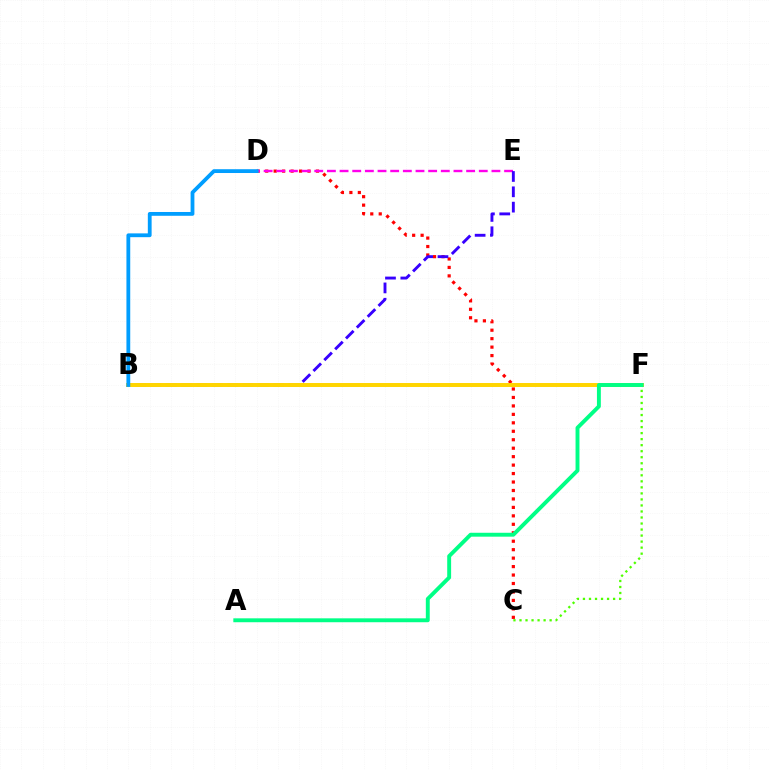{('C', 'F'): [{'color': '#4fff00', 'line_style': 'dotted', 'thickness': 1.64}], ('C', 'D'): [{'color': '#ff0000', 'line_style': 'dotted', 'thickness': 2.3}], ('D', 'E'): [{'color': '#ff00ed', 'line_style': 'dashed', 'thickness': 1.72}], ('B', 'E'): [{'color': '#3700ff', 'line_style': 'dashed', 'thickness': 2.08}], ('B', 'F'): [{'color': '#ffd500', 'line_style': 'solid', 'thickness': 2.85}], ('A', 'F'): [{'color': '#00ff86', 'line_style': 'solid', 'thickness': 2.81}], ('B', 'D'): [{'color': '#009eff', 'line_style': 'solid', 'thickness': 2.74}]}